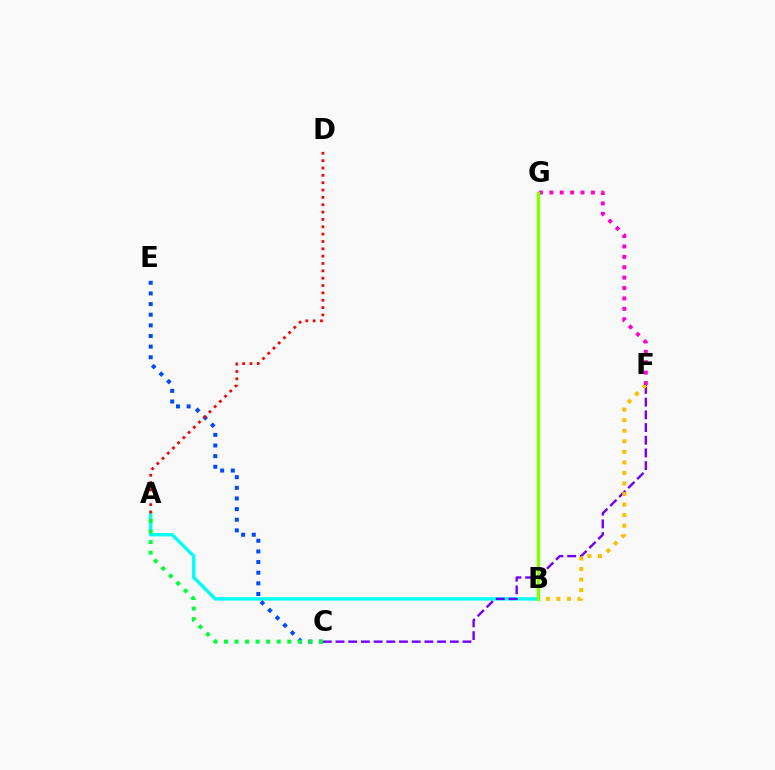{('A', 'B'): [{'color': '#00fff6', 'line_style': 'solid', 'thickness': 2.42}], ('C', 'F'): [{'color': '#7200ff', 'line_style': 'dashed', 'thickness': 1.72}], ('B', 'F'): [{'color': '#ffbd00', 'line_style': 'dotted', 'thickness': 2.87}], ('F', 'G'): [{'color': '#ff00cf', 'line_style': 'dotted', 'thickness': 2.82}], ('C', 'E'): [{'color': '#004bff', 'line_style': 'dotted', 'thickness': 2.89}], ('A', 'C'): [{'color': '#00ff39', 'line_style': 'dotted', 'thickness': 2.87}], ('A', 'D'): [{'color': '#ff0000', 'line_style': 'dotted', 'thickness': 2.0}], ('B', 'G'): [{'color': '#84ff00', 'line_style': 'solid', 'thickness': 2.46}]}